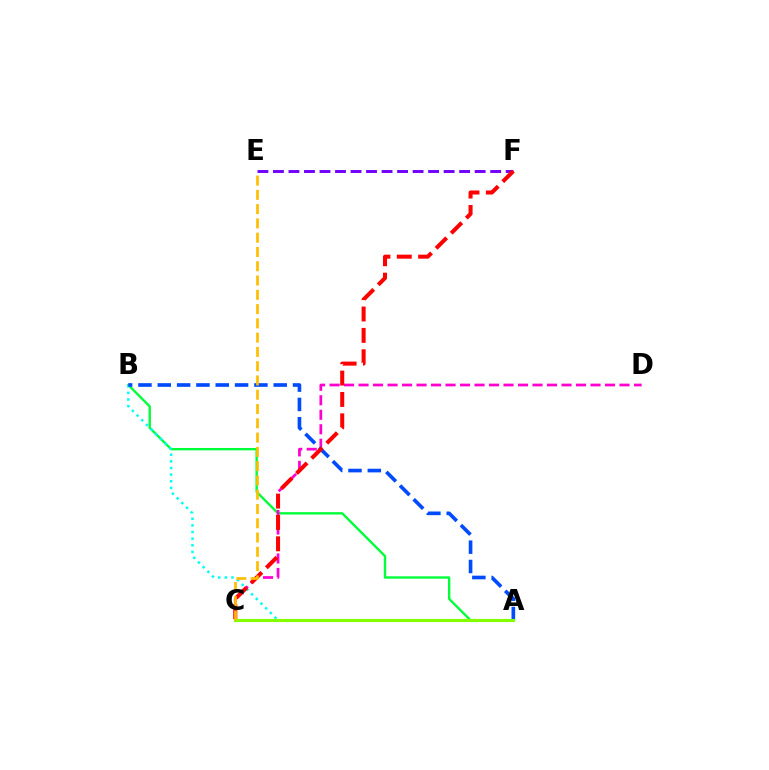{('A', 'B'): [{'color': '#00ff39', 'line_style': 'solid', 'thickness': 1.71}, {'color': '#00fff6', 'line_style': 'dotted', 'thickness': 1.8}, {'color': '#004bff', 'line_style': 'dashed', 'thickness': 2.63}], ('C', 'D'): [{'color': '#ff00cf', 'line_style': 'dashed', 'thickness': 1.97}], ('E', 'F'): [{'color': '#7200ff', 'line_style': 'dashed', 'thickness': 2.11}], ('C', 'F'): [{'color': '#ff0000', 'line_style': 'dashed', 'thickness': 2.9}], ('A', 'C'): [{'color': '#84ff00', 'line_style': 'solid', 'thickness': 2.25}], ('C', 'E'): [{'color': '#ffbd00', 'line_style': 'dashed', 'thickness': 1.94}]}